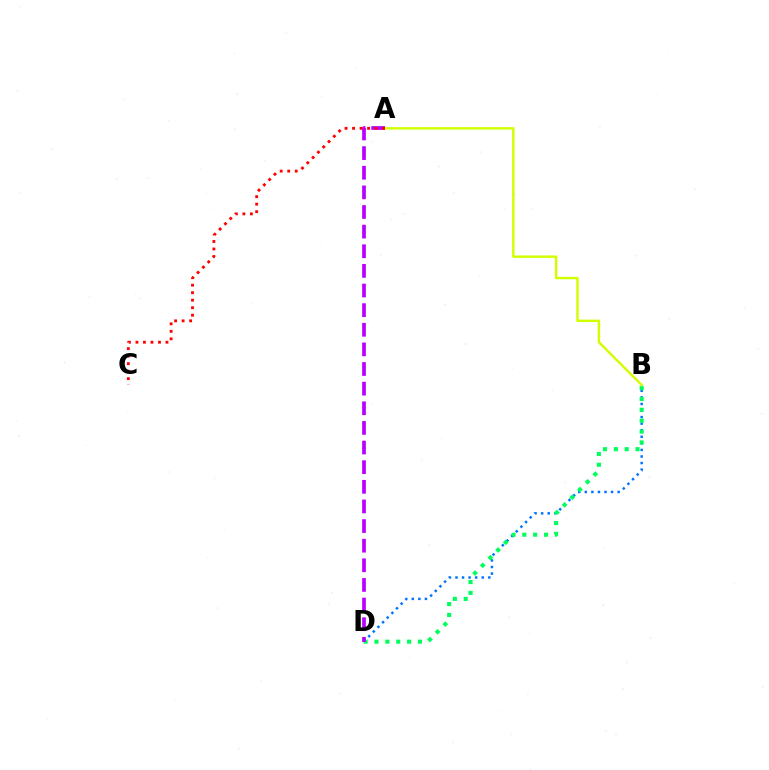{('B', 'D'): [{'color': '#0074ff', 'line_style': 'dotted', 'thickness': 1.78}, {'color': '#00ff5c', 'line_style': 'dotted', 'thickness': 2.95}], ('A', 'B'): [{'color': '#d1ff00', 'line_style': 'solid', 'thickness': 1.75}], ('A', 'D'): [{'color': '#b900ff', 'line_style': 'dashed', 'thickness': 2.67}], ('A', 'C'): [{'color': '#ff0000', 'line_style': 'dotted', 'thickness': 2.04}]}